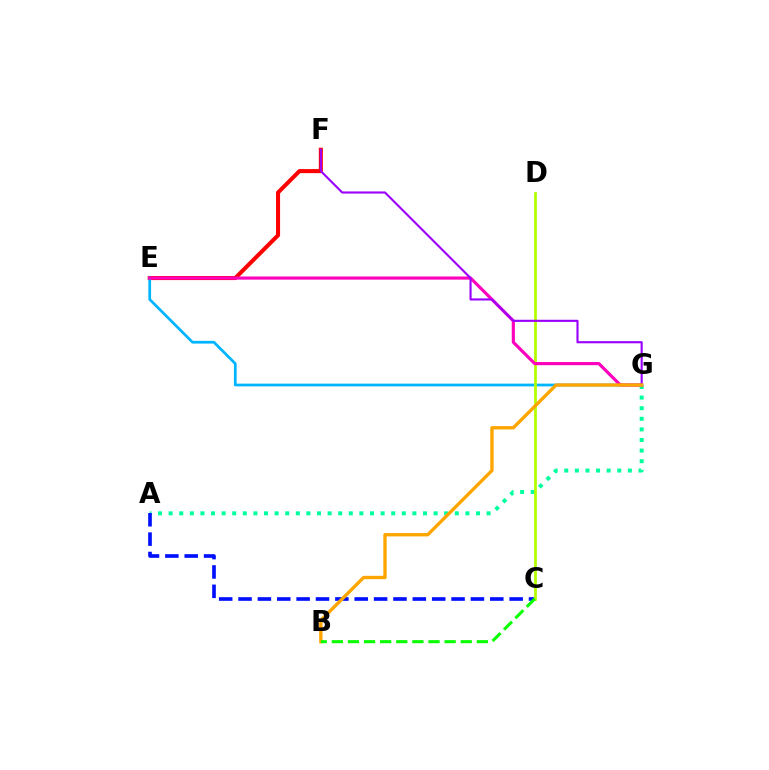{('E', 'F'): [{'color': '#ff0000', 'line_style': 'solid', 'thickness': 2.91}], ('E', 'G'): [{'color': '#00b5ff', 'line_style': 'solid', 'thickness': 1.97}, {'color': '#ff00bd', 'line_style': 'solid', 'thickness': 2.26}], ('A', 'G'): [{'color': '#00ff9d', 'line_style': 'dotted', 'thickness': 2.88}], ('A', 'C'): [{'color': '#0010ff', 'line_style': 'dashed', 'thickness': 2.63}], ('C', 'D'): [{'color': '#b3ff00', 'line_style': 'solid', 'thickness': 1.98}], ('F', 'G'): [{'color': '#9b00ff', 'line_style': 'solid', 'thickness': 1.53}], ('B', 'G'): [{'color': '#ffa500', 'line_style': 'solid', 'thickness': 2.41}], ('B', 'C'): [{'color': '#08ff00', 'line_style': 'dashed', 'thickness': 2.19}]}